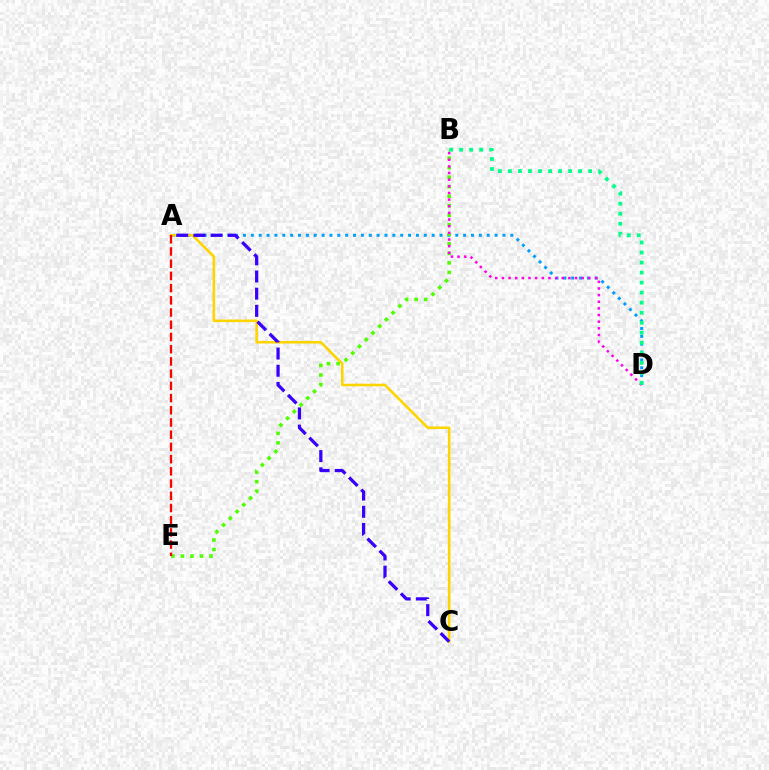{('A', 'D'): [{'color': '#009eff', 'line_style': 'dotted', 'thickness': 2.14}], ('A', 'C'): [{'color': '#ffd500', 'line_style': 'solid', 'thickness': 1.87}, {'color': '#3700ff', 'line_style': 'dashed', 'thickness': 2.33}], ('B', 'E'): [{'color': '#4fff00', 'line_style': 'dotted', 'thickness': 2.59}], ('B', 'D'): [{'color': '#ff00ed', 'line_style': 'dotted', 'thickness': 1.81}, {'color': '#00ff86', 'line_style': 'dotted', 'thickness': 2.73}], ('A', 'E'): [{'color': '#ff0000', 'line_style': 'dashed', 'thickness': 1.66}]}